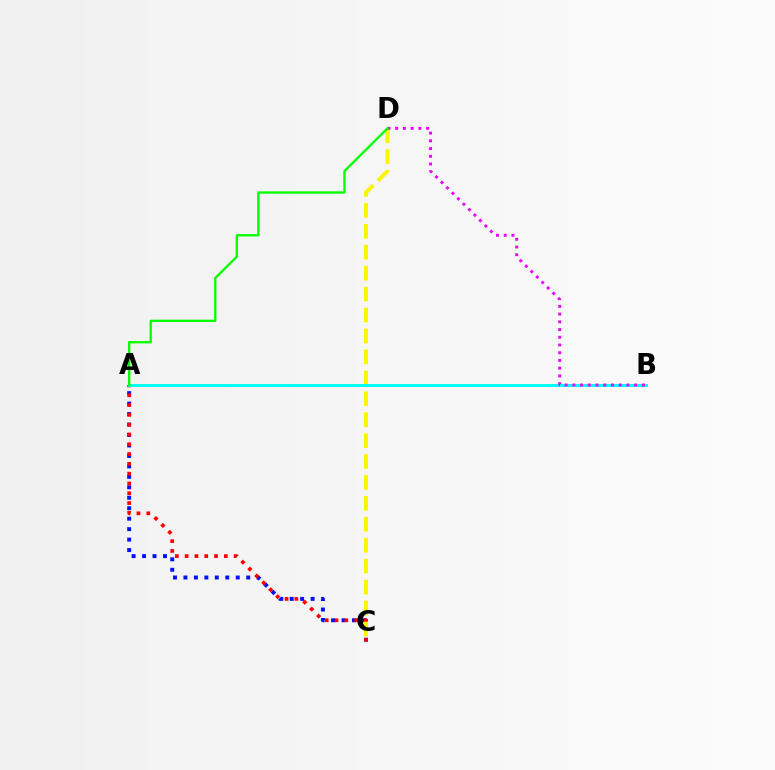{('A', 'C'): [{'color': '#0010ff', 'line_style': 'dotted', 'thickness': 2.84}, {'color': '#ff0000', 'line_style': 'dotted', 'thickness': 2.66}], ('C', 'D'): [{'color': '#fcf500', 'line_style': 'dashed', 'thickness': 2.84}], ('A', 'B'): [{'color': '#00fff6', 'line_style': 'solid', 'thickness': 2.12}], ('B', 'D'): [{'color': '#ee00ff', 'line_style': 'dotted', 'thickness': 2.1}], ('A', 'D'): [{'color': '#08ff00', 'line_style': 'solid', 'thickness': 1.68}]}